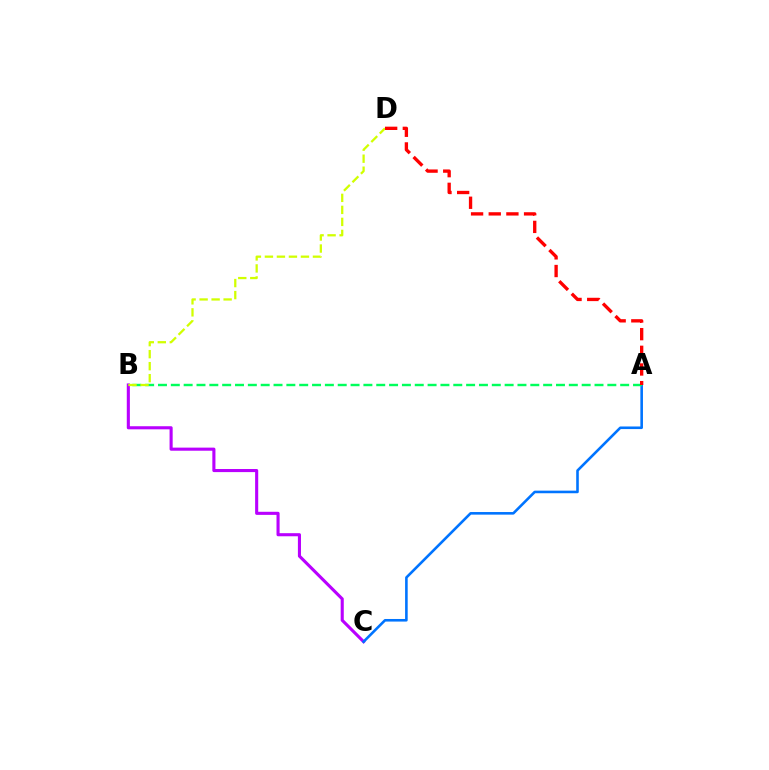{('B', 'C'): [{'color': '#b900ff', 'line_style': 'solid', 'thickness': 2.23}], ('A', 'C'): [{'color': '#0074ff', 'line_style': 'solid', 'thickness': 1.87}], ('A', 'B'): [{'color': '#00ff5c', 'line_style': 'dashed', 'thickness': 1.74}], ('B', 'D'): [{'color': '#d1ff00', 'line_style': 'dashed', 'thickness': 1.63}], ('A', 'D'): [{'color': '#ff0000', 'line_style': 'dashed', 'thickness': 2.4}]}